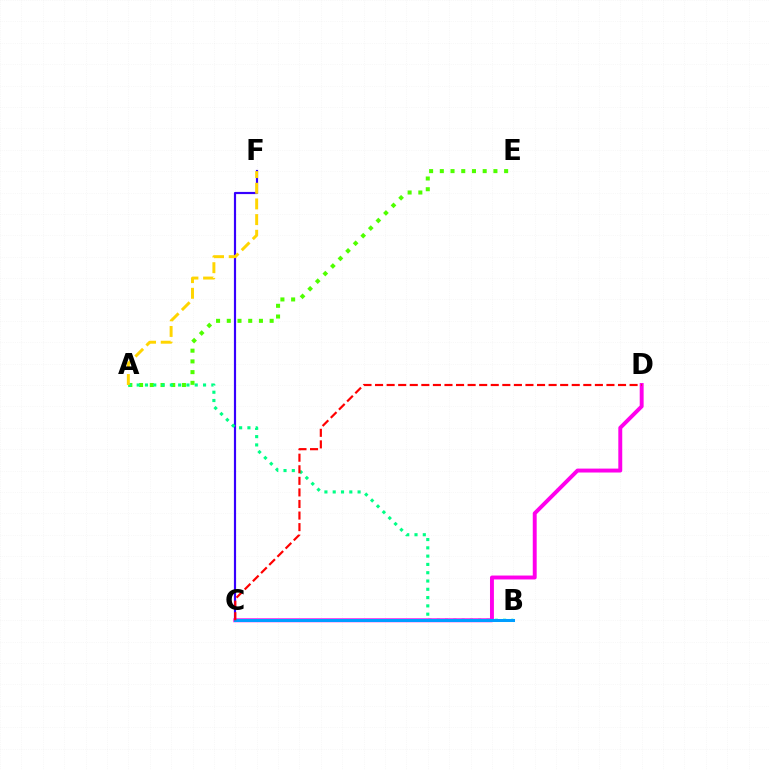{('C', 'F'): [{'color': '#3700ff', 'line_style': 'solid', 'thickness': 1.57}], ('A', 'E'): [{'color': '#4fff00', 'line_style': 'dotted', 'thickness': 2.91}], ('A', 'B'): [{'color': '#00ff86', 'line_style': 'dotted', 'thickness': 2.25}], ('C', 'D'): [{'color': '#ff00ed', 'line_style': 'solid', 'thickness': 2.82}, {'color': '#ff0000', 'line_style': 'dashed', 'thickness': 1.57}], ('A', 'F'): [{'color': '#ffd500', 'line_style': 'dashed', 'thickness': 2.13}], ('B', 'C'): [{'color': '#009eff', 'line_style': 'solid', 'thickness': 2.18}]}